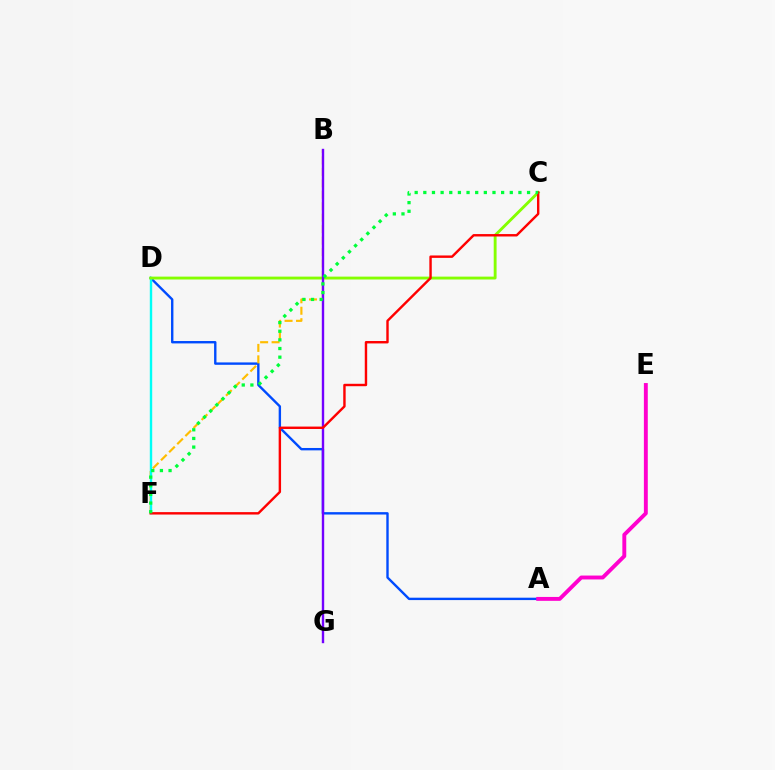{('A', 'D'): [{'color': '#004bff', 'line_style': 'solid', 'thickness': 1.72}], ('B', 'F'): [{'color': '#ffbd00', 'line_style': 'dashed', 'thickness': 1.56}], ('D', 'F'): [{'color': '#00fff6', 'line_style': 'solid', 'thickness': 1.72}], ('A', 'E'): [{'color': '#ff00cf', 'line_style': 'solid', 'thickness': 2.81}], ('C', 'D'): [{'color': '#84ff00', 'line_style': 'solid', 'thickness': 2.06}], ('B', 'G'): [{'color': '#7200ff', 'line_style': 'solid', 'thickness': 1.72}], ('C', 'F'): [{'color': '#ff0000', 'line_style': 'solid', 'thickness': 1.74}, {'color': '#00ff39', 'line_style': 'dotted', 'thickness': 2.35}]}